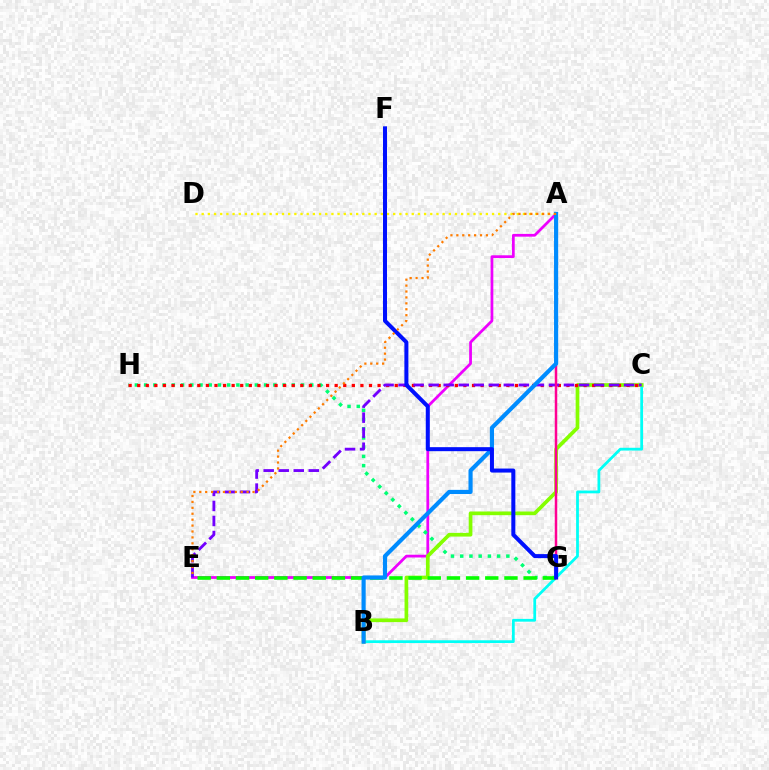{('A', 'E'): [{'color': '#ee00ff', 'line_style': 'solid', 'thickness': 1.98}, {'color': '#ff7c00', 'line_style': 'dotted', 'thickness': 1.61}], ('G', 'H'): [{'color': '#00ff74', 'line_style': 'dotted', 'thickness': 2.51}], ('B', 'C'): [{'color': '#00fff6', 'line_style': 'solid', 'thickness': 2.0}, {'color': '#84ff00', 'line_style': 'solid', 'thickness': 2.66}], ('A', 'D'): [{'color': '#fcf500', 'line_style': 'dotted', 'thickness': 1.68}], ('C', 'H'): [{'color': '#ff0000', 'line_style': 'dotted', 'thickness': 2.33}], ('E', 'G'): [{'color': '#08ff00', 'line_style': 'dashed', 'thickness': 2.6}], ('C', 'E'): [{'color': '#7200ff', 'line_style': 'dashed', 'thickness': 2.04}], ('A', 'G'): [{'color': '#ff0094', 'line_style': 'solid', 'thickness': 1.79}], ('A', 'B'): [{'color': '#008cff', 'line_style': 'solid', 'thickness': 2.98}], ('F', 'G'): [{'color': '#0010ff', 'line_style': 'solid', 'thickness': 2.89}]}